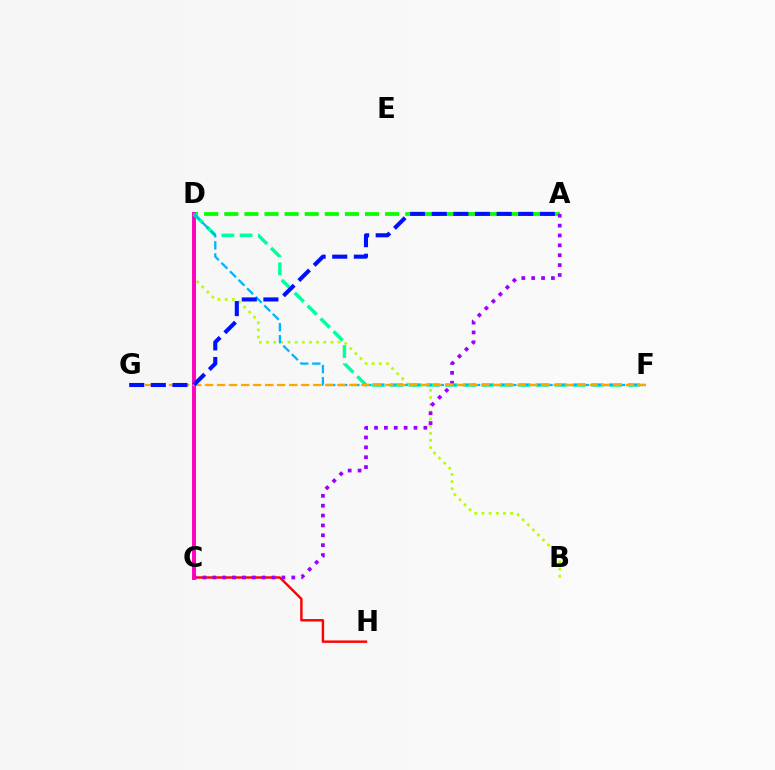{('B', 'D'): [{'color': '#b3ff00', 'line_style': 'dotted', 'thickness': 1.94}], ('C', 'H'): [{'color': '#ff0000', 'line_style': 'solid', 'thickness': 1.74}], ('A', 'D'): [{'color': '#08ff00', 'line_style': 'dashed', 'thickness': 2.73}], ('A', 'C'): [{'color': '#9b00ff', 'line_style': 'dotted', 'thickness': 2.68}], ('C', 'D'): [{'color': '#ff00bd', 'line_style': 'solid', 'thickness': 2.81}], ('D', 'F'): [{'color': '#00ff9d', 'line_style': 'dashed', 'thickness': 2.48}, {'color': '#00b5ff', 'line_style': 'dashed', 'thickness': 1.64}], ('F', 'G'): [{'color': '#ffa500', 'line_style': 'dashed', 'thickness': 1.63}], ('A', 'G'): [{'color': '#0010ff', 'line_style': 'dashed', 'thickness': 2.94}]}